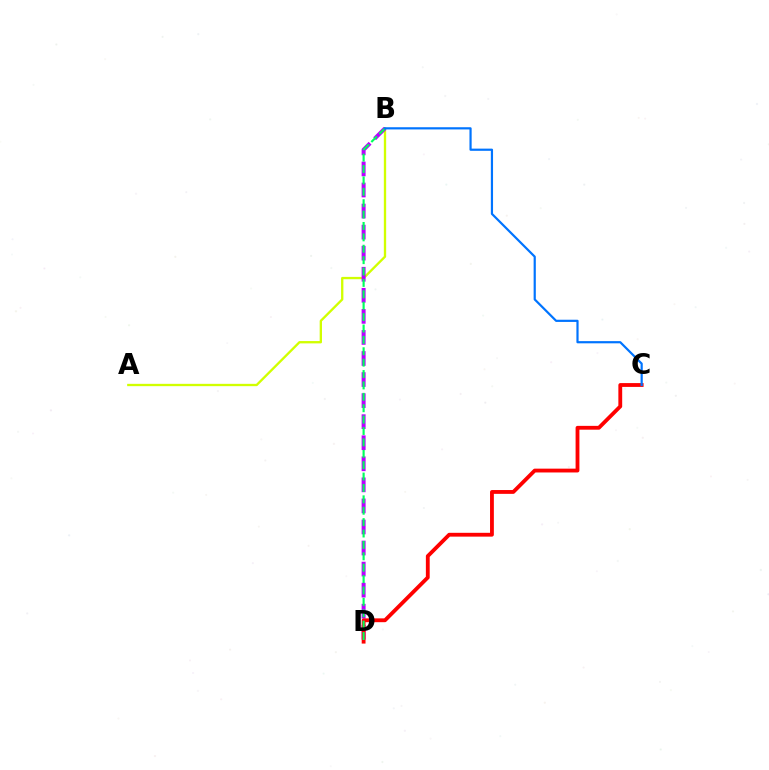{('A', 'B'): [{'color': '#d1ff00', 'line_style': 'solid', 'thickness': 1.68}], ('B', 'D'): [{'color': '#b900ff', 'line_style': 'dashed', 'thickness': 2.86}, {'color': '#00ff5c', 'line_style': 'dashed', 'thickness': 1.55}], ('C', 'D'): [{'color': '#ff0000', 'line_style': 'solid', 'thickness': 2.75}], ('B', 'C'): [{'color': '#0074ff', 'line_style': 'solid', 'thickness': 1.58}]}